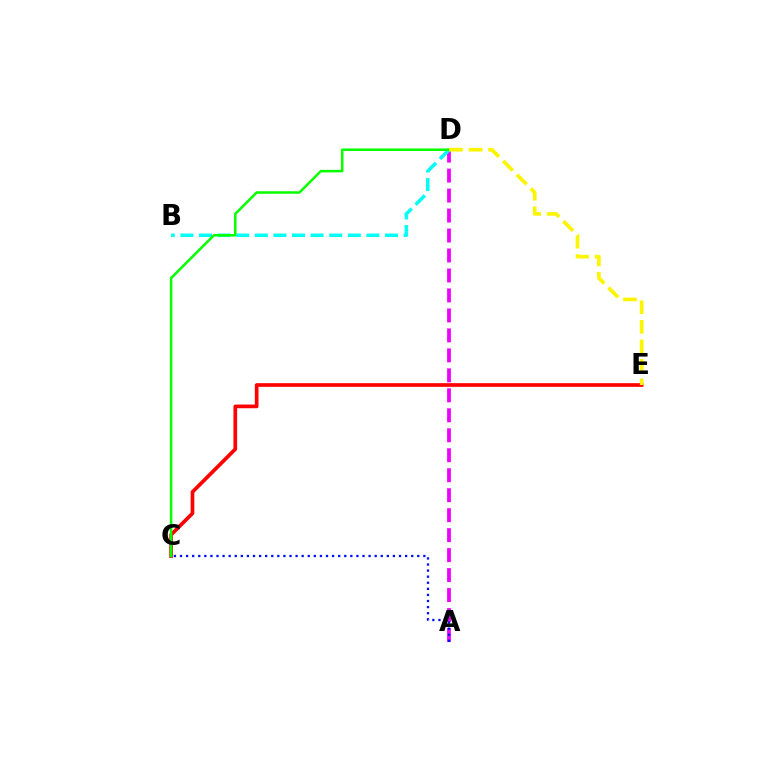{('A', 'D'): [{'color': '#ee00ff', 'line_style': 'dashed', 'thickness': 2.71}], ('A', 'C'): [{'color': '#0010ff', 'line_style': 'dotted', 'thickness': 1.65}], ('C', 'E'): [{'color': '#ff0000', 'line_style': 'solid', 'thickness': 2.65}], ('B', 'D'): [{'color': '#00fff6', 'line_style': 'dashed', 'thickness': 2.53}], ('C', 'D'): [{'color': '#08ff00', 'line_style': 'solid', 'thickness': 1.82}], ('D', 'E'): [{'color': '#fcf500', 'line_style': 'dashed', 'thickness': 2.65}]}